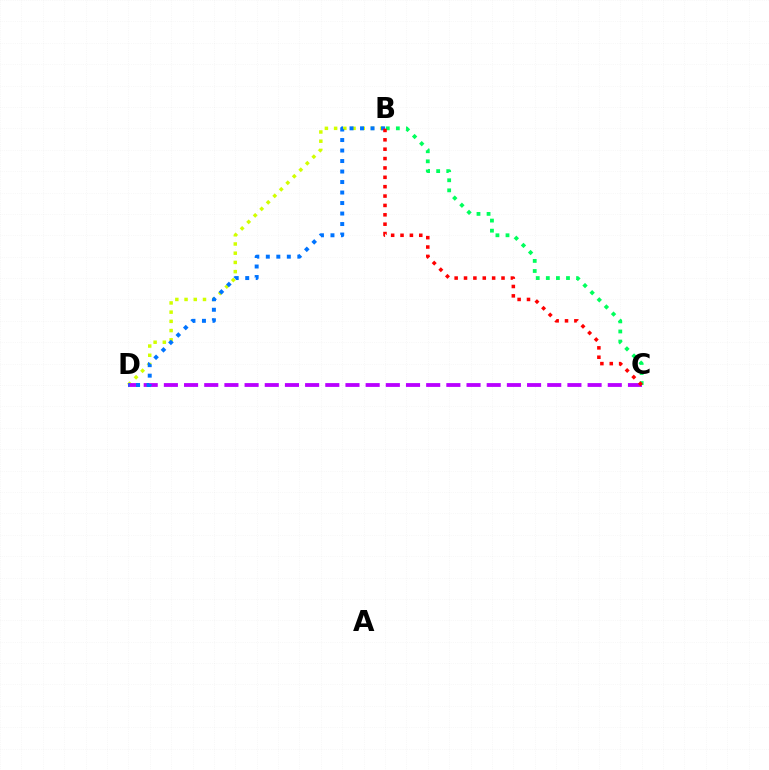{('B', 'D'): [{'color': '#d1ff00', 'line_style': 'dotted', 'thickness': 2.5}, {'color': '#0074ff', 'line_style': 'dotted', 'thickness': 2.85}], ('C', 'D'): [{'color': '#b900ff', 'line_style': 'dashed', 'thickness': 2.74}], ('B', 'C'): [{'color': '#00ff5c', 'line_style': 'dotted', 'thickness': 2.74}, {'color': '#ff0000', 'line_style': 'dotted', 'thickness': 2.55}]}